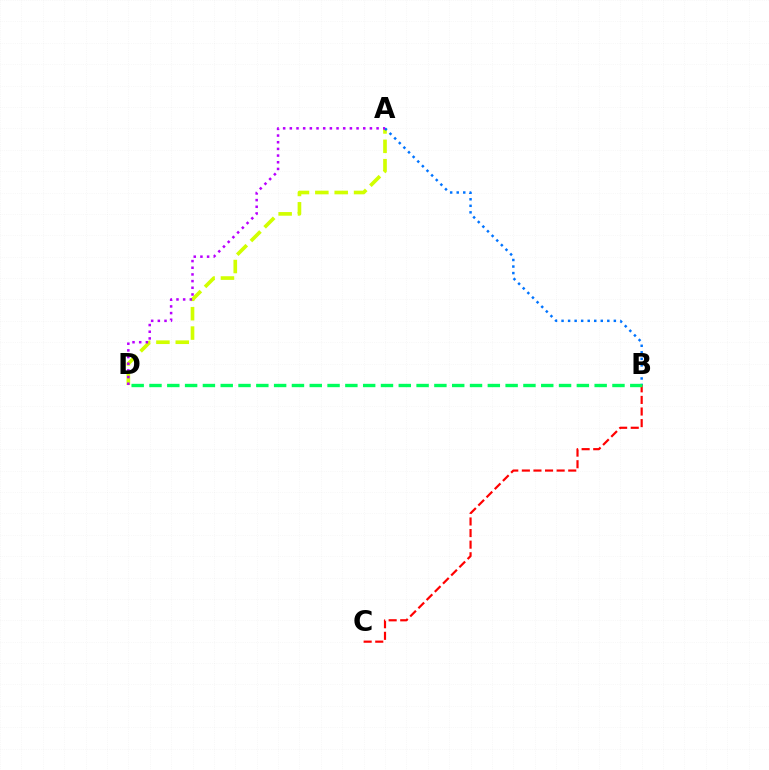{('A', 'D'): [{'color': '#d1ff00', 'line_style': 'dashed', 'thickness': 2.63}, {'color': '#b900ff', 'line_style': 'dotted', 'thickness': 1.81}], ('A', 'B'): [{'color': '#0074ff', 'line_style': 'dotted', 'thickness': 1.78}], ('B', 'C'): [{'color': '#ff0000', 'line_style': 'dashed', 'thickness': 1.58}], ('B', 'D'): [{'color': '#00ff5c', 'line_style': 'dashed', 'thickness': 2.42}]}